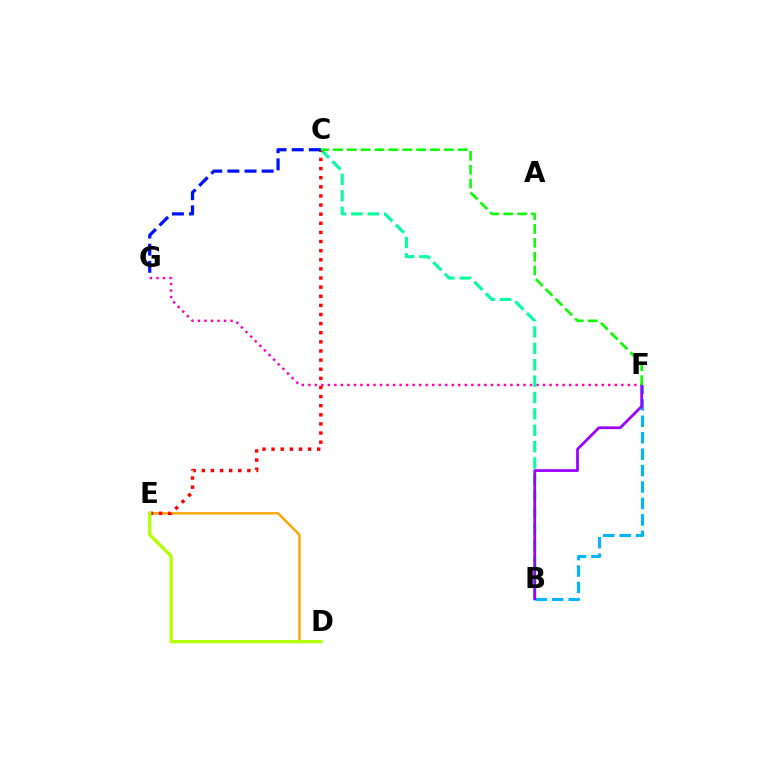{('B', 'F'): [{'color': '#00b5ff', 'line_style': 'dashed', 'thickness': 2.23}, {'color': '#9b00ff', 'line_style': 'solid', 'thickness': 1.98}], ('F', 'G'): [{'color': '#ff00bd', 'line_style': 'dotted', 'thickness': 1.77}], ('D', 'E'): [{'color': '#ffa500', 'line_style': 'solid', 'thickness': 1.73}, {'color': '#b3ff00', 'line_style': 'solid', 'thickness': 2.37}], ('B', 'C'): [{'color': '#00ff9d', 'line_style': 'dashed', 'thickness': 2.23}], ('C', 'E'): [{'color': '#ff0000', 'line_style': 'dotted', 'thickness': 2.48}], ('C', 'F'): [{'color': '#08ff00', 'line_style': 'dashed', 'thickness': 1.88}], ('C', 'G'): [{'color': '#0010ff', 'line_style': 'dashed', 'thickness': 2.33}]}